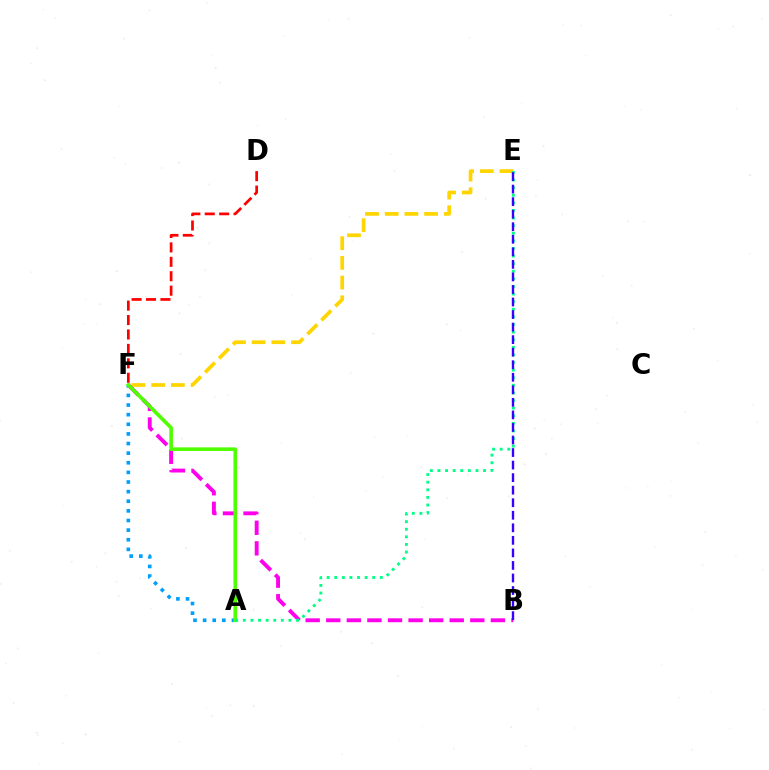{('A', 'F'): [{'color': '#009eff', 'line_style': 'dotted', 'thickness': 2.61}, {'color': '#4fff00', 'line_style': 'solid', 'thickness': 2.6}], ('E', 'F'): [{'color': '#ffd500', 'line_style': 'dashed', 'thickness': 2.68}], ('B', 'F'): [{'color': '#ff00ed', 'line_style': 'dashed', 'thickness': 2.8}], ('A', 'E'): [{'color': '#00ff86', 'line_style': 'dotted', 'thickness': 2.07}], ('D', 'F'): [{'color': '#ff0000', 'line_style': 'dashed', 'thickness': 1.96}], ('B', 'E'): [{'color': '#3700ff', 'line_style': 'dashed', 'thickness': 1.7}]}